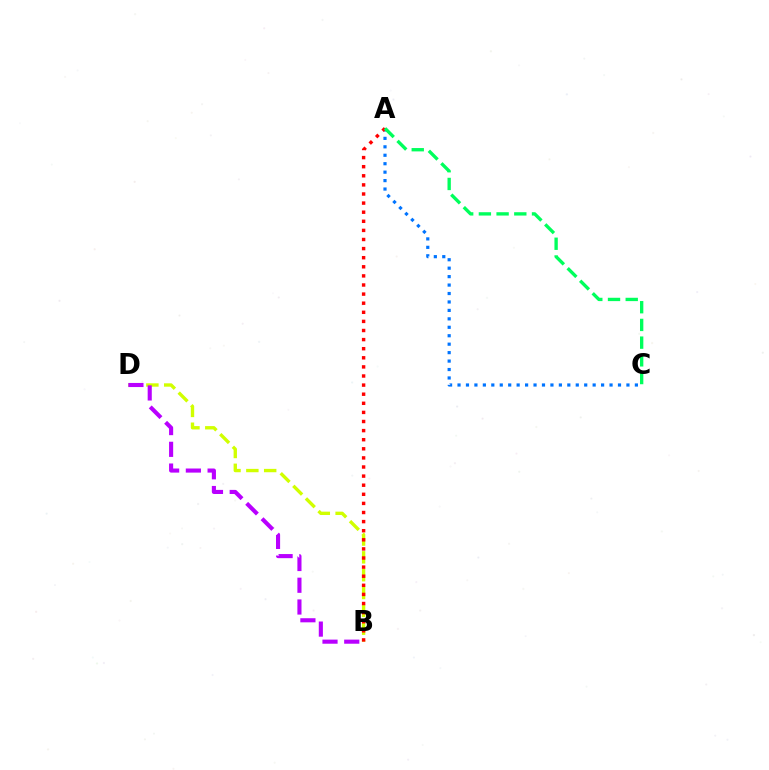{('B', 'D'): [{'color': '#d1ff00', 'line_style': 'dashed', 'thickness': 2.42}, {'color': '#b900ff', 'line_style': 'dashed', 'thickness': 2.95}], ('A', 'C'): [{'color': '#0074ff', 'line_style': 'dotted', 'thickness': 2.29}, {'color': '#00ff5c', 'line_style': 'dashed', 'thickness': 2.41}], ('A', 'B'): [{'color': '#ff0000', 'line_style': 'dotted', 'thickness': 2.47}]}